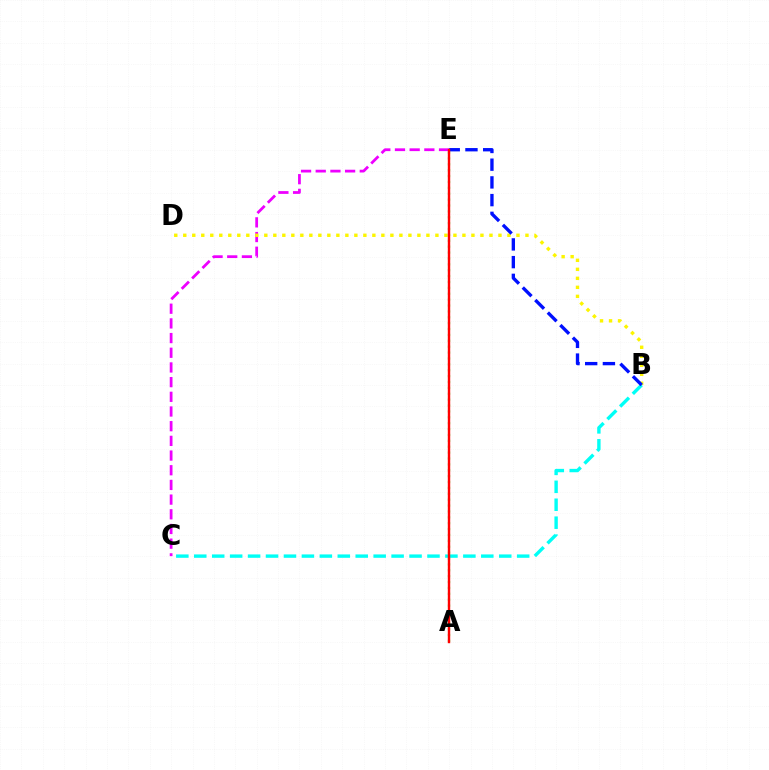{('A', 'E'): [{'color': '#08ff00', 'line_style': 'dotted', 'thickness': 1.6}, {'color': '#ff0000', 'line_style': 'solid', 'thickness': 1.74}], ('C', 'E'): [{'color': '#ee00ff', 'line_style': 'dashed', 'thickness': 1.99}], ('B', 'C'): [{'color': '#00fff6', 'line_style': 'dashed', 'thickness': 2.44}], ('B', 'D'): [{'color': '#fcf500', 'line_style': 'dotted', 'thickness': 2.45}], ('B', 'E'): [{'color': '#0010ff', 'line_style': 'dashed', 'thickness': 2.41}]}